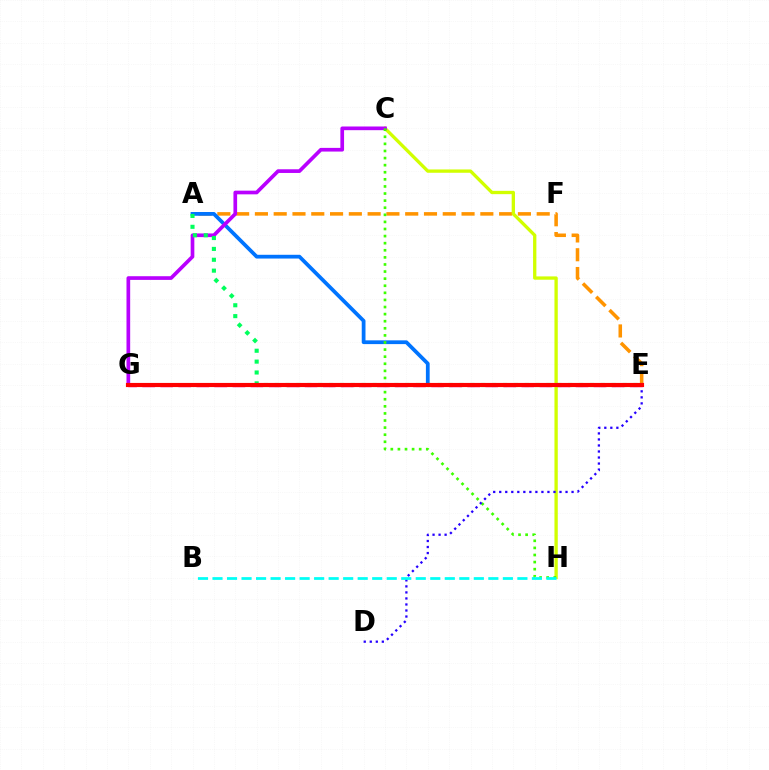{('A', 'E'): [{'color': '#ff9400', 'line_style': 'dashed', 'thickness': 2.55}, {'color': '#0074ff', 'line_style': 'solid', 'thickness': 2.71}, {'color': '#00ff5c', 'line_style': 'dotted', 'thickness': 2.95}], ('C', 'H'): [{'color': '#d1ff00', 'line_style': 'solid', 'thickness': 2.39}, {'color': '#3dff00', 'line_style': 'dotted', 'thickness': 1.93}], ('C', 'G'): [{'color': '#b900ff', 'line_style': 'solid', 'thickness': 2.65}], ('E', 'G'): [{'color': '#ff00ac', 'line_style': 'dashed', 'thickness': 2.45}, {'color': '#ff0000', 'line_style': 'solid', 'thickness': 2.98}], ('D', 'E'): [{'color': '#2500ff', 'line_style': 'dotted', 'thickness': 1.64}], ('B', 'H'): [{'color': '#00fff6', 'line_style': 'dashed', 'thickness': 1.97}]}